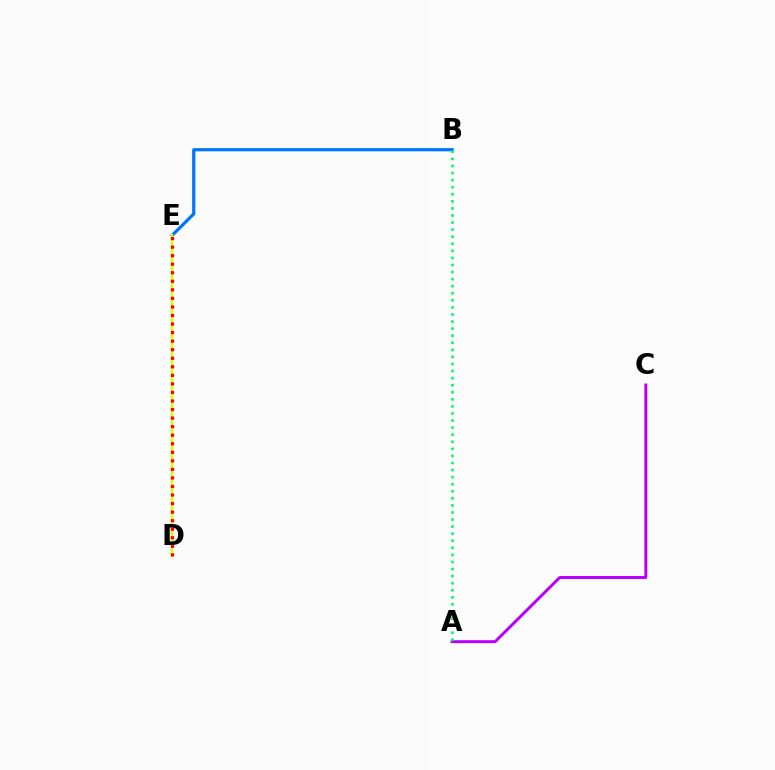{('B', 'E'): [{'color': '#0074ff', 'line_style': 'solid', 'thickness': 2.31}], ('A', 'C'): [{'color': '#b900ff', 'line_style': 'solid', 'thickness': 2.13}], ('D', 'E'): [{'color': '#d1ff00', 'line_style': 'solid', 'thickness': 1.77}, {'color': '#ff0000', 'line_style': 'dotted', 'thickness': 2.32}], ('A', 'B'): [{'color': '#00ff5c', 'line_style': 'dotted', 'thickness': 1.92}]}